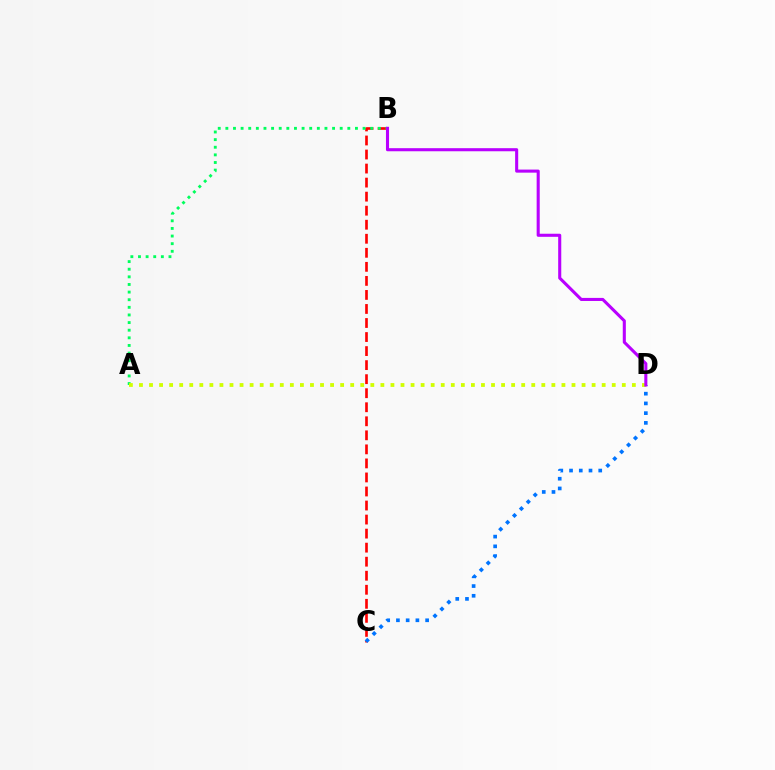{('B', 'C'): [{'color': '#ff0000', 'line_style': 'dashed', 'thickness': 1.91}], ('A', 'B'): [{'color': '#00ff5c', 'line_style': 'dotted', 'thickness': 2.07}], ('C', 'D'): [{'color': '#0074ff', 'line_style': 'dotted', 'thickness': 2.64}], ('A', 'D'): [{'color': '#d1ff00', 'line_style': 'dotted', 'thickness': 2.73}], ('B', 'D'): [{'color': '#b900ff', 'line_style': 'solid', 'thickness': 2.21}]}